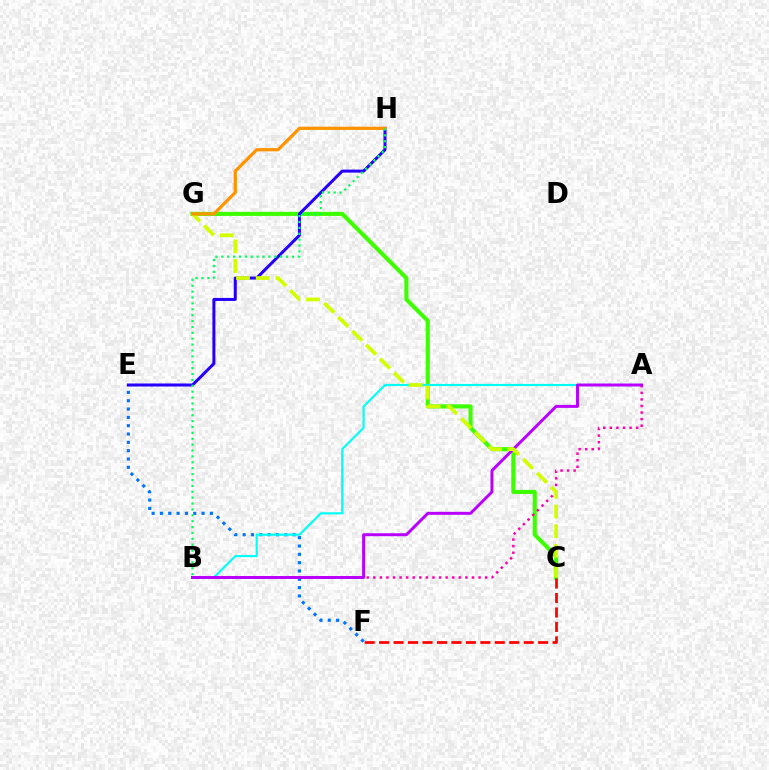{('C', 'G'): [{'color': '#3dff00', 'line_style': 'solid', 'thickness': 2.95}, {'color': '#d1ff00', 'line_style': 'dashed', 'thickness': 2.68}], ('E', 'F'): [{'color': '#0074ff', 'line_style': 'dotted', 'thickness': 2.26}], ('A', 'B'): [{'color': '#00fff6', 'line_style': 'solid', 'thickness': 1.55}, {'color': '#ff00ac', 'line_style': 'dotted', 'thickness': 1.79}, {'color': '#b900ff', 'line_style': 'solid', 'thickness': 2.13}], ('C', 'F'): [{'color': '#ff0000', 'line_style': 'dashed', 'thickness': 1.96}], ('E', 'H'): [{'color': '#2500ff', 'line_style': 'solid', 'thickness': 2.17}], ('G', 'H'): [{'color': '#ff9400', 'line_style': 'solid', 'thickness': 2.32}], ('B', 'H'): [{'color': '#00ff5c', 'line_style': 'dotted', 'thickness': 1.6}]}